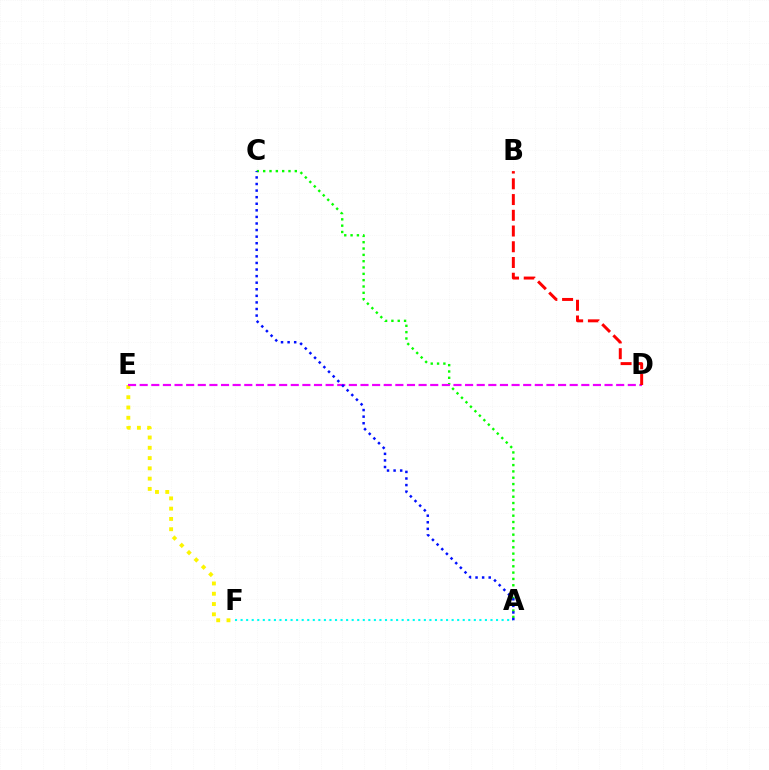{('A', 'C'): [{'color': '#08ff00', 'line_style': 'dotted', 'thickness': 1.72}, {'color': '#0010ff', 'line_style': 'dotted', 'thickness': 1.79}], ('A', 'F'): [{'color': '#00fff6', 'line_style': 'dotted', 'thickness': 1.51}], ('E', 'F'): [{'color': '#fcf500', 'line_style': 'dotted', 'thickness': 2.79}], ('D', 'E'): [{'color': '#ee00ff', 'line_style': 'dashed', 'thickness': 1.58}], ('B', 'D'): [{'color': '#ff0000', 'line_style': 'dashed', 'thickness': 2.14}]}